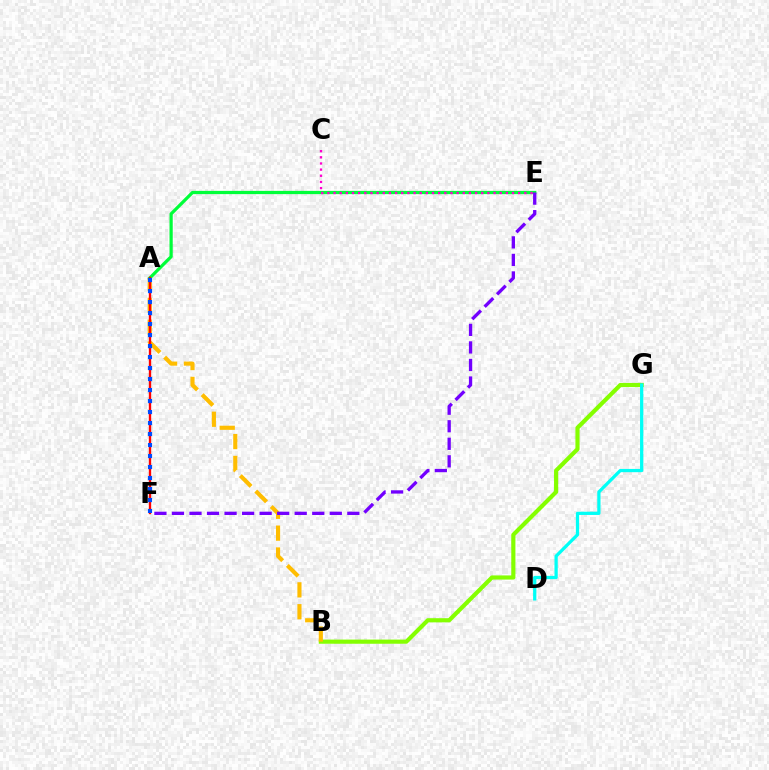{('B', 'G'): [{'color': '#84ff00', 'line_style': 'solid', 'thickness': 2.99}], ('A', 'E'): [{'color': '#00ff39', 'line_style': 'solid', 'thickness': 2.33}], ('A', 'B'): [{'color': '#ffbd00', 'line_style': 'dashed', 'thickness': 2.97}], ('E', 'F'): [{'color': '#7200ff', 'line_style': 'dashed', 'thickness': 2.38}], ('C', 'E'): [{'color': '#ff00cf', 'line_style': 'dotted', 'thickness': 1.67}], ('A', 'F'): [{'color': '#ff0000', 'line_style': 'solid', 'thickness': 1.69}, {'color': '#004bff', 'line_style': 'dotted', 'thickness': 2.99}], ('D', 'G'): [{'color': '#00fff6', 'line_style': 'solid', 'thickness': 2.34}]}